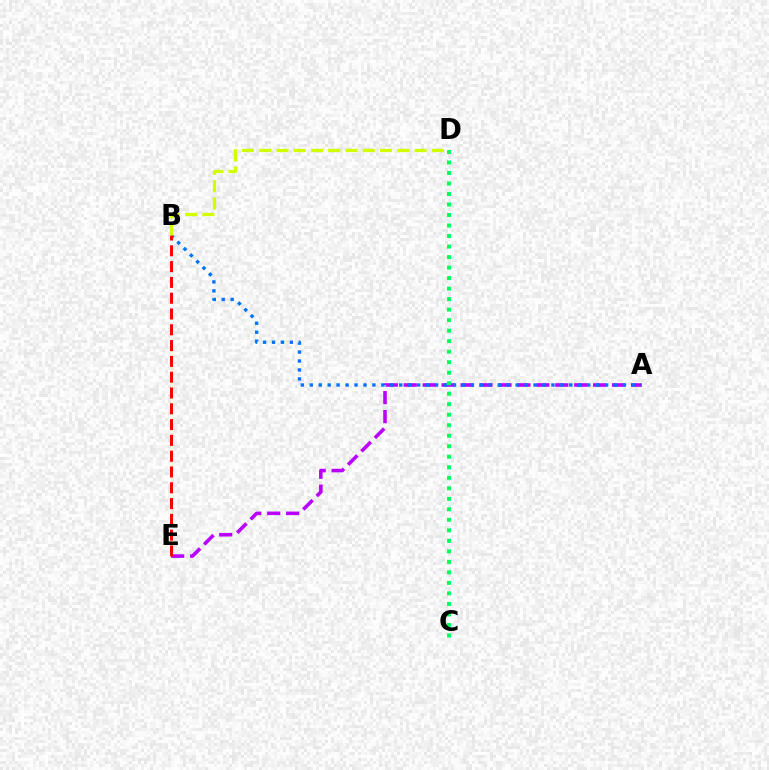{('A', 'E'): [{'color': '#b900ff', 'line_style': 'dashed', 'thickness': 2.57}], ('A', 'B'): [{'color': '#0074ff', 'line_style': 'dotted', 'thickness': 2.43}], ('B', 'E'): [{'color': '#ff0000', 'line_style': 'dashed', 'thickness': 2.15}], ('B', 'D'): [{'color': '#d1ff00', 'line_style': 'dashed', 'thickness': 2.35}], ('C', 'D'): [{'color': '#00ff5c', 'line_style': 'dotted', 'thickness': 2.86}]}